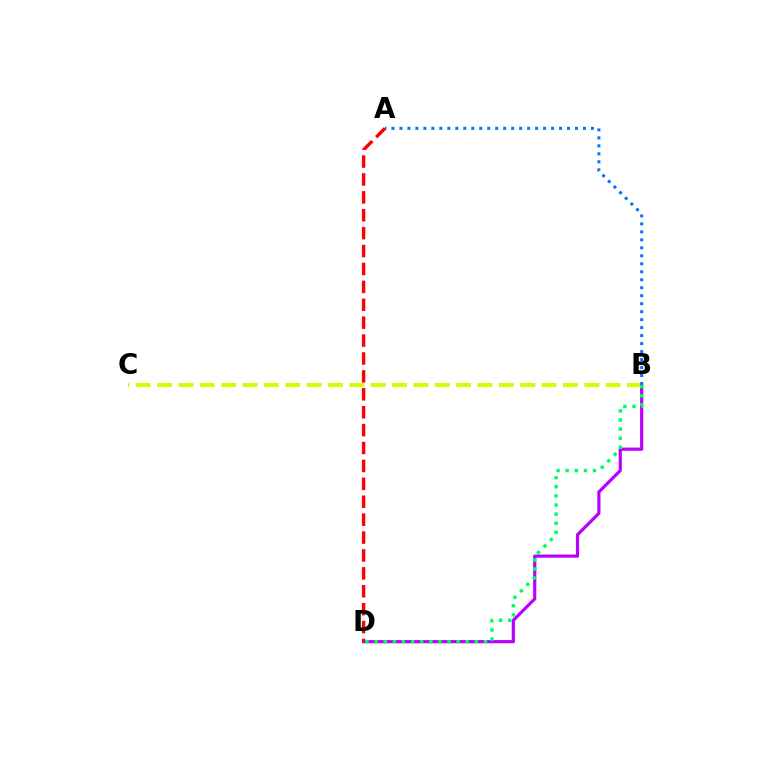{('B', 'D'): [{'color': '#b900ff', 'line_style': 'solid', 'thickness': 2.29}, {'color': '#00ff5c', 'line_style': 'dotted', 'thickness': 2.48}], ('B', 'C'): [{'color': '#d1ff00', 'line_style': 'dashed', 'thickness': 2.9}], ('A', 'B'): [{'color': '#0074ff', 'line_style': 'dotted', 'thickness': 2.17}], ('A', 'D'): [{'color': '#ff0000', 'line_style': 'dashed', 'thickness': 2.43}]}